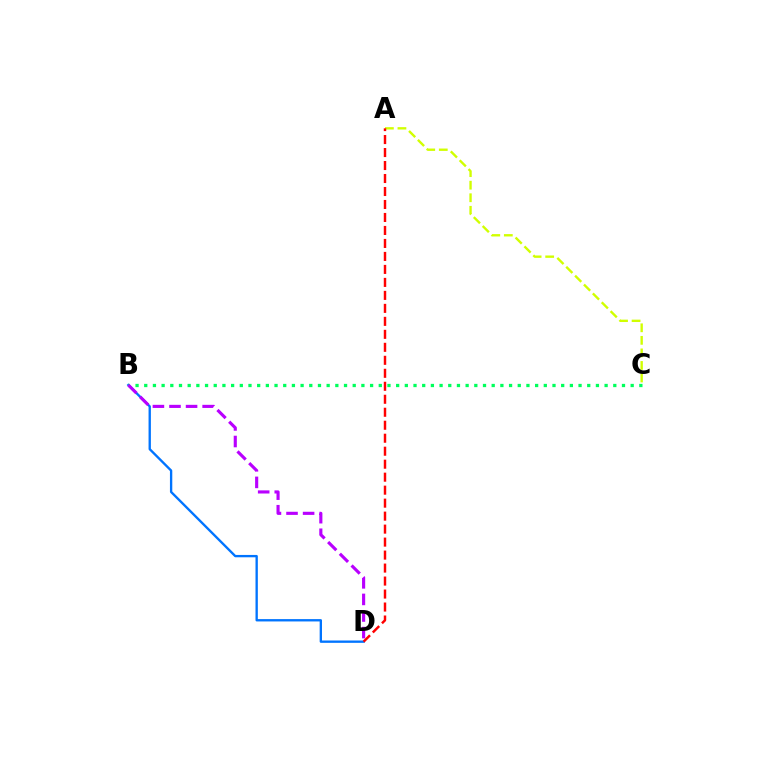{('A', 'C'): [{'color': '#d1ff00', 'line_style': 'dashed', 'thickness': 1.71}], ('B', 'D'): [{'color': '#0074ff', 'line_style': 'solid', 'thickness': 1.69}, {'color': '#b900ff', 'line_style': 'dashed', 'thickness': 2.25}], ('B', 'C'): [{'color': '#00ff5c', 'line_style': 'dotted', 'thickness': 2.36}], ('A', 'D'): [{'color': '#ff0000', 'line_style': 'dashed', 'thickness': 1.76}]}